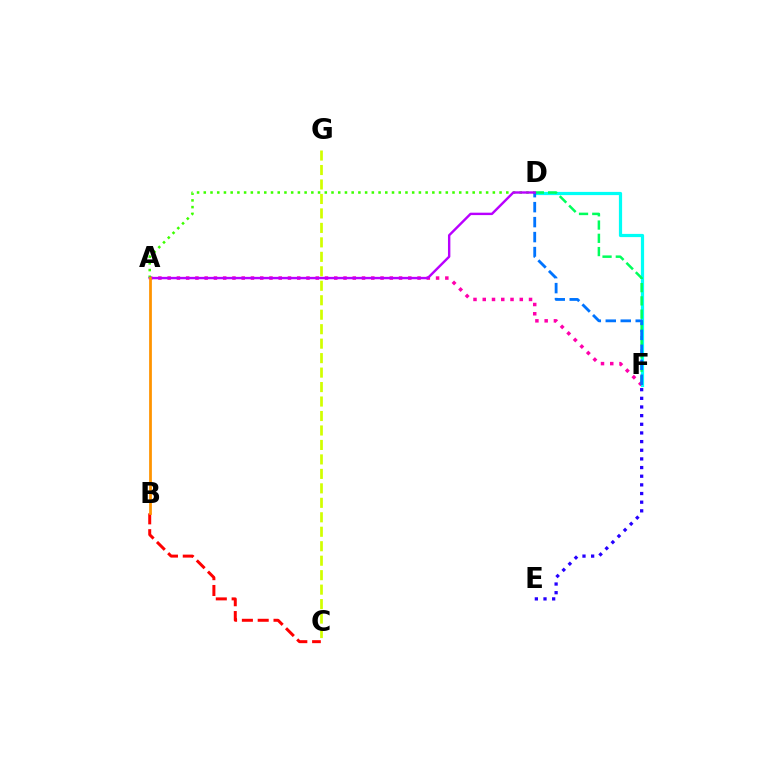{('D', 'F'): [{'color': '#00fff6', 'line_style': 'solid', 'thickness': 2.31}, {'color': '#00ff5c', 'line_style': 'dashed', 'thickness': 1.8}, {'color': '#0074ff', 'line_style': 'dashed', 'thickness': 2.03}], ('C', 'G'): [{'color': '#d1ff00', 'line_style': 'dashed', 'thickness': 1.97}], ('B', 'C'): [{'color': '#ff0000', 'line_style': 'dashed', 'thickness': 2.15}], ('A', 'F'): [{'color': '#ff00ac', 'line_style': 'dotted', 'thickness': 2.51}], ('A', 'D'): [{'color': '#3dff00', 'line_style': 'dotted', 'thickness': 1.83}, {'color': '#b900ff', 'line_style': 'solid', 'thickness': 1.73}], ('A', 'B'): [{'color': '#ff9400', 'line_style': 'solid', 'thickness': 1.99}], ('E', 'F'): [{'color': '#2500ff', 'line_style': 'dotted', 'thickness': 2.35}]}